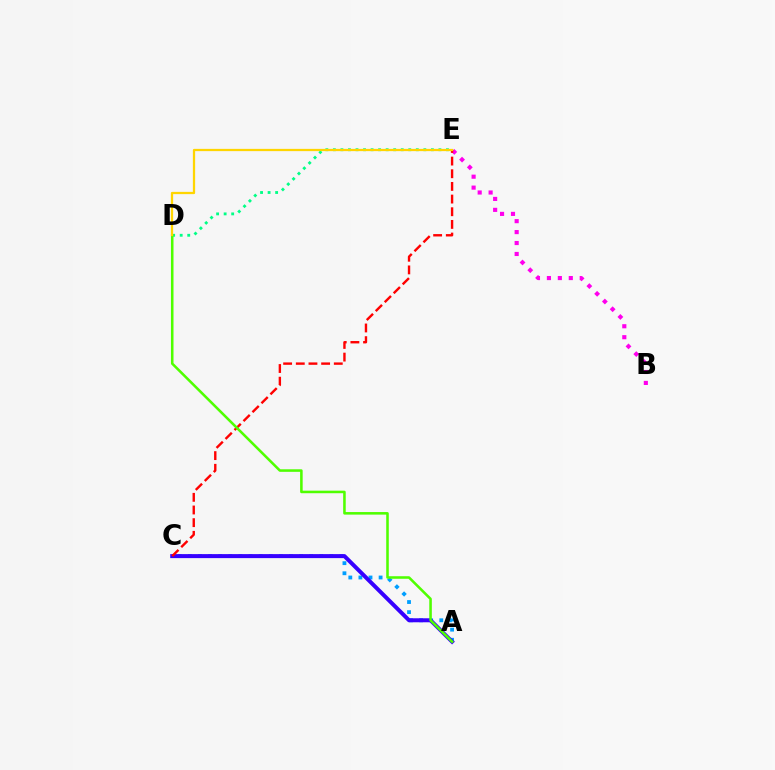{('A', 'C'): [{'color': '#009eff', 'line_style': 'dotted', 'thickness': 2.74}, {'color': '#3700ff', 'line_style': 'solid', 'thickness': 2.88}], ('D', 'E'): [{'color': '#00ff86', 'line_style': 'dotted', 'thickness': 2.05}, {'color': '#ffd500', 'line_style': 'solid', 'thickness': 1.63}], ('B', 'E'): [{'color': '#ff00ed', 'line_style': 'dotted', 'thickness': 2.97}], ('C', 'E'): [{'color': '#ff0000', 'line_style': 'dashed', 'thickness': 1.72}], ('A', 'D'): [{'color': '#4fff00', 'line_style': 'solid', 'thickness': 1.84}]}